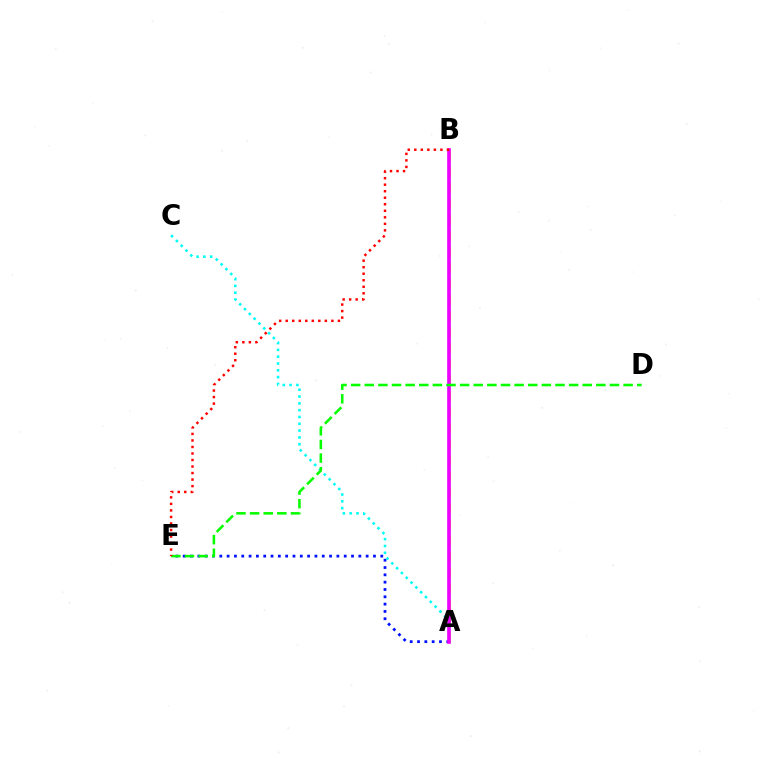{('A', 'E'): [{'color': '#0010ff', 'line_style': 'dotted', 'thickness': 1.99}], ('A', 'B'): [{'color': '#fcf500', 'line_style': 'dashed', 'thickness': 2.18}, {'color': '#ee00ff', 'line_style': 'solid', 'thickness': 2.63}], ('A', 'C'): [{'color': '#00fff6', 'line_style': 'dotted', 'thickness': 1.85}], ('D', 'E'): [{'color': '#08ff00', 'line_style': 'dashed', 'thickness': 1.85}], ('B', 'E'): [{'color': '#ff0000', 'line_style': 'dotted', 'thickness': 1.77}]}